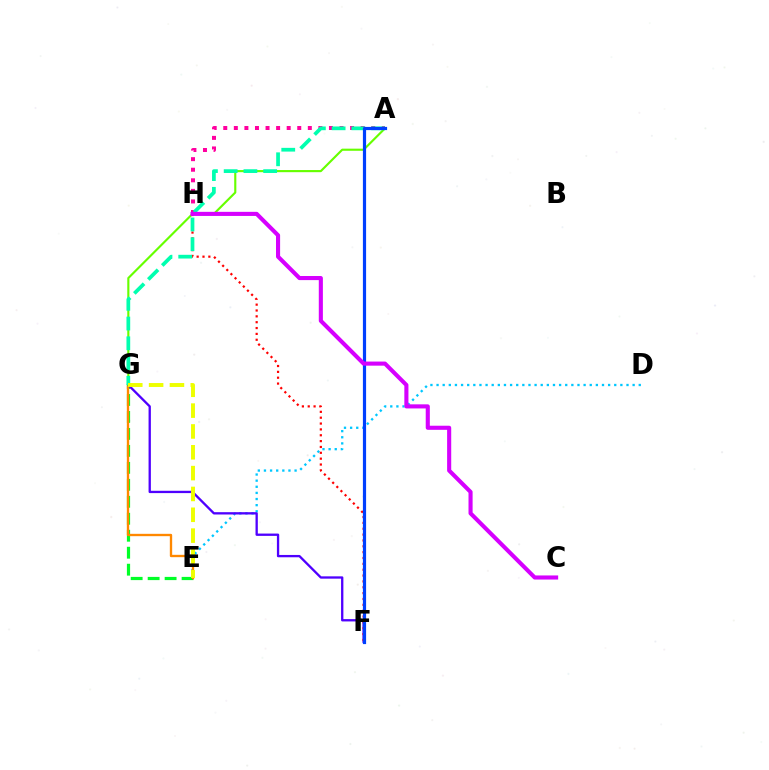{('A', 'H'): [{'color': '#ff00a0', 'line_style': 'dotted', 'thickness': 2.87}], ('D', 'E'): [{'color': '#00c7ff', 'line_style': 'dotted', 'thickness': 1.66}], ('E', 'G'): [{'color': '#00ff27', 'line_style': 'dashed', 'thickness': 2.31}, {'color': '#ff8800', 'line_style': 'solid', 'thickness': 1.69}, {'color': '#eeff00', 'line_style': 'dashed', 'thickness': 2.83}], ('F', 'G'): [{'color': '#4f00ff', 'line_style': 'solid', 'thickness': 1.67}], ('A', 'G'): [{'color': '#66ff00', 'line_style': 'solid', 'thickness': 1.54}, {'color': '#00ffaf', 'line_style': 'dashed', 'thickness': 2.68}], ('F', 'H'): [{'color': '#ff0000', 'line_style': 'dotted', 'thickness': 1.59}], ('A', 'F'): [{'color': '#003fff', 'line_style': 'solid', 'thickness': 2.3}], ('C', 'H'): [{'color': '#d600ff', 'line_style': 'solid', 'thickness': 2.95}]}